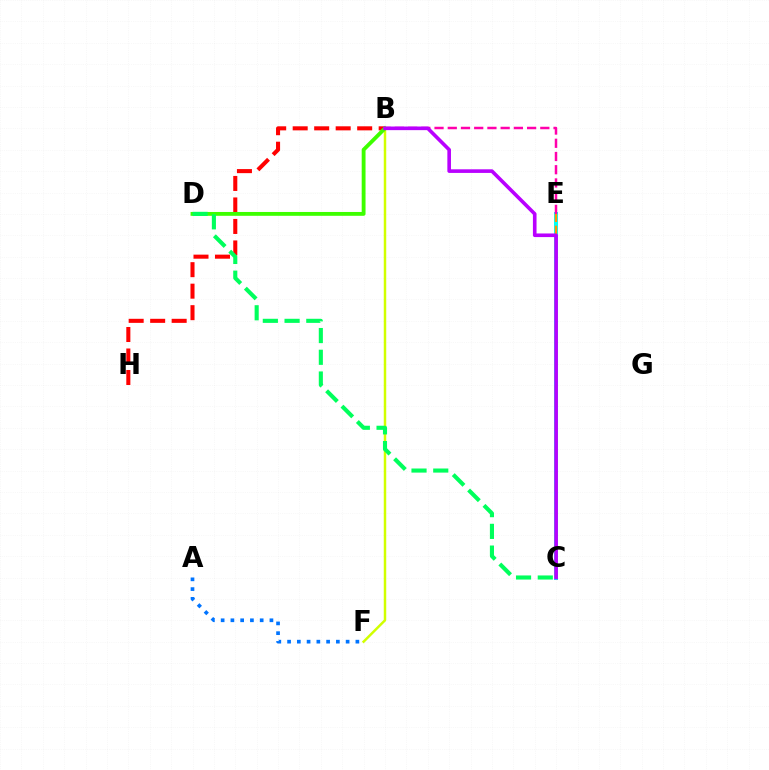{('B', 'H'): [{'color': '#ff0000', 'line_style': 'dashed', 'thickness': 2.92}], ('B', 'F'): [{'color': '#d1ff00', 'line_style': 'solid', 'thickness': 1.78}], ('B', 'D'): [{'color': '#3dff00', 'line_style': 'solid', 'thickness': 2.77}], ('C', 'E'): [{'color': '#2500ff', 'line_style': 'dashed', 'thickness': 2.61}, {'color': '#00fff6', 'line_style': 'solid', 'thickness': 2.89}, {'color': '#ff9400', 'line_style': 'dashed', 'thickness': 1.67}], ('C', 'D'): [{'color': '#00ff5c', 'line_style': 'dashed', 'thickness': 2.95}], ('B', 'E'): [{'color': '#ff00ac', 'line_style': 'dashed', 'thickness': 1.8}], ('A', 'F'): [{'color': '#0074ff', 'line_style': 'dotted', 'thickness': 2.65}], ('B', 'C'): [{'color': '#b900ff', 'line_style': 'solid', 'thickness': 2.6}]}